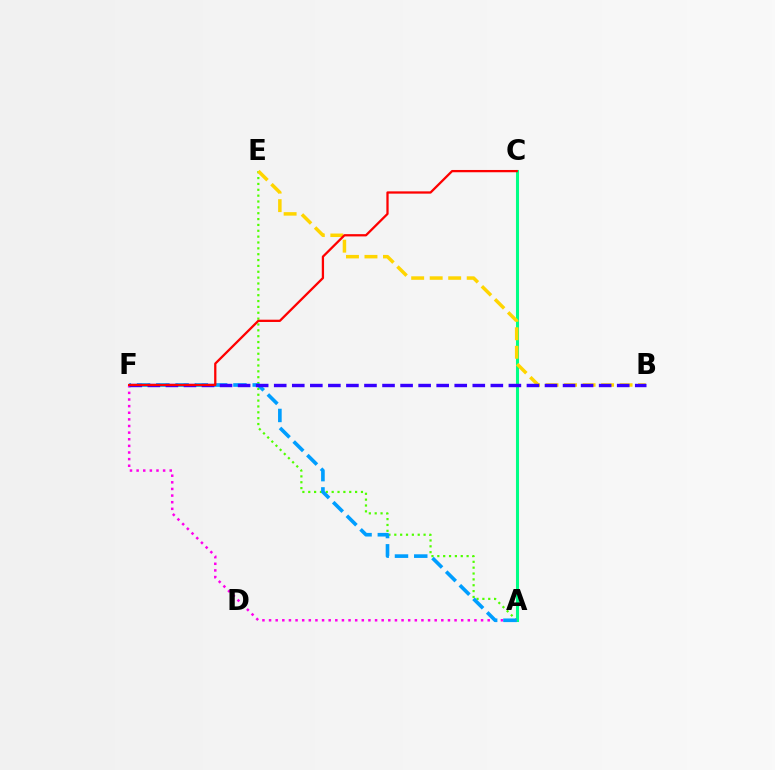{('A', 'E'): [{'color': '#4fff00', 'line_style': 'dotted', 'thickness': 1.59}], ('A', 'C'): [{'color': '#00ff86', 'line_style': 'solid', 'thickness': 2.2}], ('A', 'F'): [{'color': '#ff00ed', 'line_style': 'dotted', 'thickness': 1.8}, {'color': '#009eff', 'line_style': 'dashed', 'thickness': 2.62}], ('B', 'E'): [{'color': '#ffd500', 'line_style': 'dashed', 'thickness': 2.51}], ('B', 'F'): [{'color': '#3700ff', 'line_style': 'dashed', 'thickness': 2.45}], ('C', 'F'): [{'color': '#ff0000', 'line_style': 'solid', 'thickness': 1.64}]}